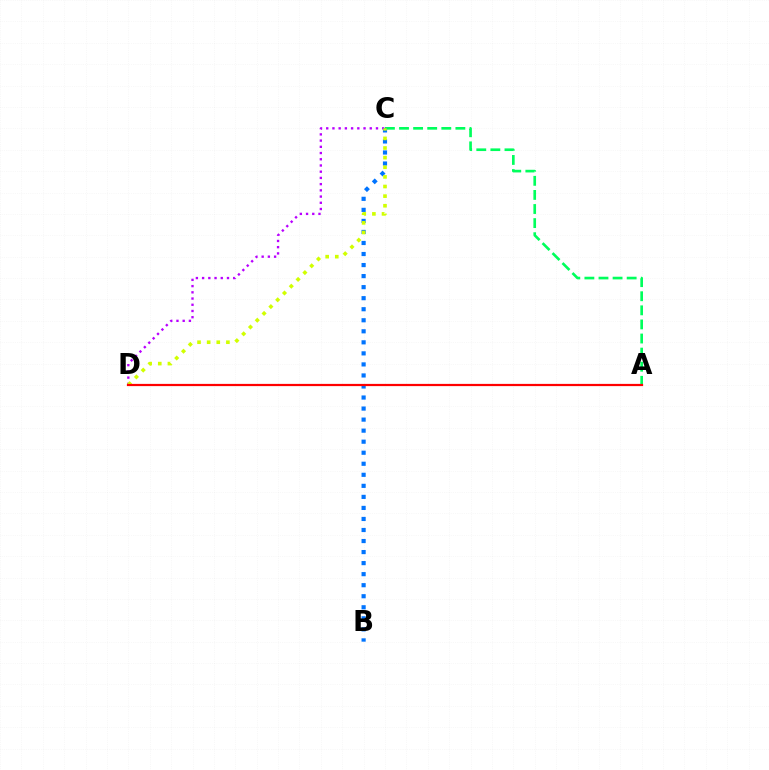{('A', 'C'): [{'color': '#00ff5c', 'line_style': 'dashed', 'thickness': 1.91}], ('C', 'D'): [{'color': '#b900ff', 'line_style': 'dotted', 'thickness': 1.69}, {'color': '#d1ff00', 'line_style': 'dotted', 'thickness': 2.61}], ('B', 'C'): [{'color': '#0074ff', 'line_style': 'dotted', 'thickness': 3.0}], ('A', 'D'): [{'color': '#ff0000', 'line_style': 'solid', 'thickness': 1.6}]}